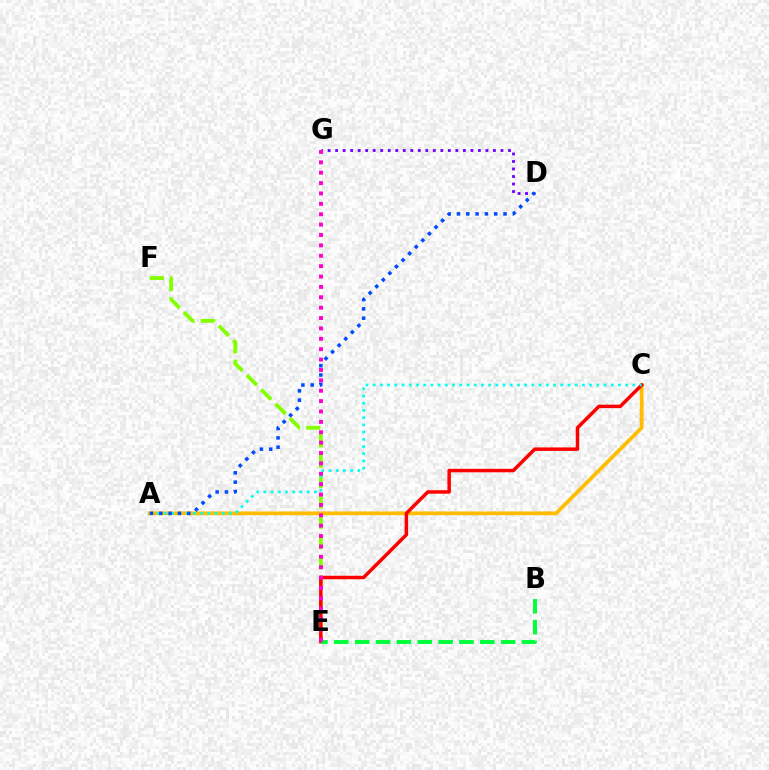{('E', 'F'): [{'color': '#84ff00', 'line_style': 'dashed', 'thickness': 2.76}], ('A', 'C'): [{'color': '#ffbd00', 'line_style': 'solid', 'thickness': 2.72}, {'color': '#00fff6', 'line_style': 'dotted', 'thickness': 1.96}], ('D', 'G'): [{'color': '#7200ff', 'line_style': 'dotted', 'thickness': 2.04}], ('C', 'E'): [{'color': '#ff0000', 'line_style': 'solid', 'thickness': 2.51}], ('B', 'E'): [{'color': '#00ff39', 'line_style': 'dashed', 'thickness': 2.83}], ('A', 'D'): [{'color': '#004bff', 'line_style': 'dotted', 'thickness': 2.53}], ('E', 'G'): [{'color': '#ff00cf', 'line_style': 'dotted', 'thickness': 2.82}]}